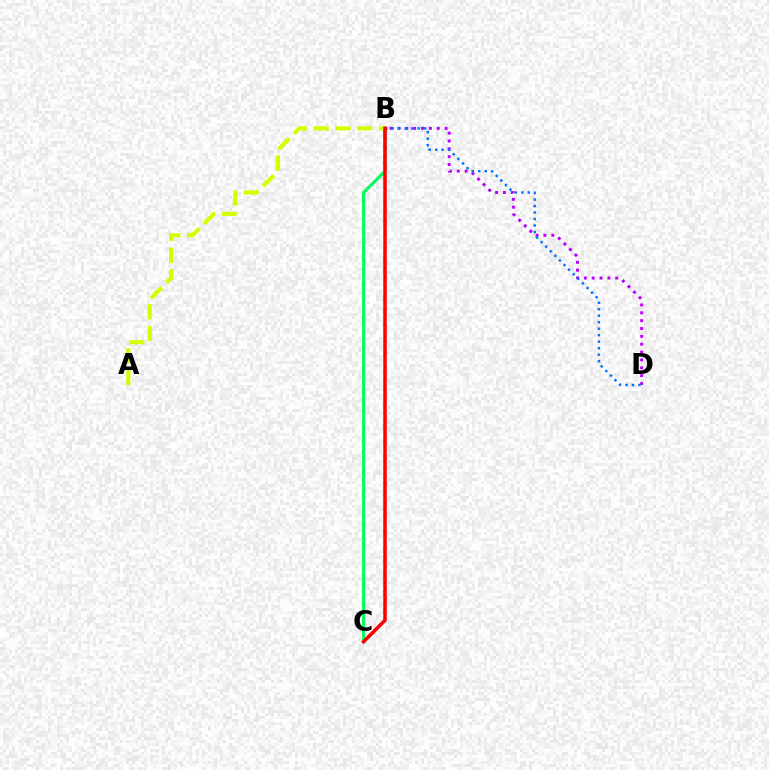{('B', 'C'): [{'color': '#00ff5c', 'line_style': 'solid', 'thickness': 2.22}, {'color': '#ff0000', 'line_style': 'solid', 'thickness': 2.54}], ('B', 'D'): [{'color': '#b900ff', 'line_style': 'dotted', 'thickness': 2.13}, {'color': '#0074ff', 'line_style': 'dotted', 'thickness': 1.76}], ('A', 'B'): [{'color': '#d1ff00', 'line_style': 'dashed', 'thickness': 2.96}]}